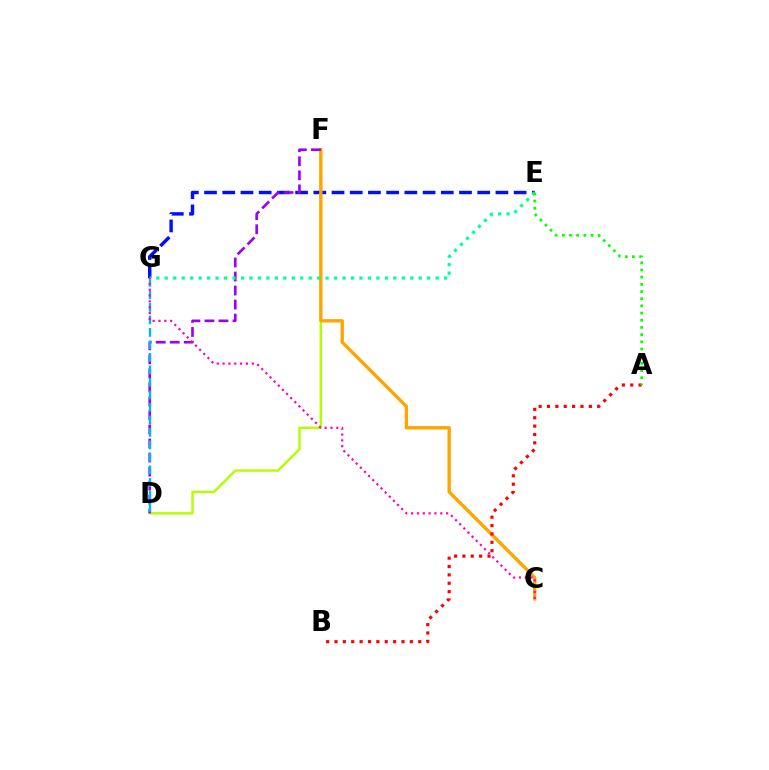{('D', 'F'): [{'color': '#b3ff00', 'line_style': 'solid', 'thickness': 1.77}, {'color': '#9b00ff', 'line_style': 'dashed', 'thickness': 1.91}], ('E', 'G'): [{'color': '#0010ff', 'line_style': 'dashed', 'thickness': 2.47}, {'color': '#00ff9d', 'line_style': 'dotted', 'thickness': 2.3}], ('C', 'F'): [{'color': '#ffa500', 'line_style': 'solid', 'thickness': 2.42}], ('D', 'G'): [{'color': '#00b5ff', 'line_style': 'dashed', 'thickness': 1.7}], ('A', 'B'): [{'color': '#ff0000', 'line_style': 'dotted', 'thickness': 2.27}], ('A', 'E'): [{'color': '#08ff00', 'line_style': 'dotted', 'thickness': 1.95}], ('C', 'G'): [{'color': '#ff00bd', 'line_style': 'dotted', 'thickness': 1.59}]}